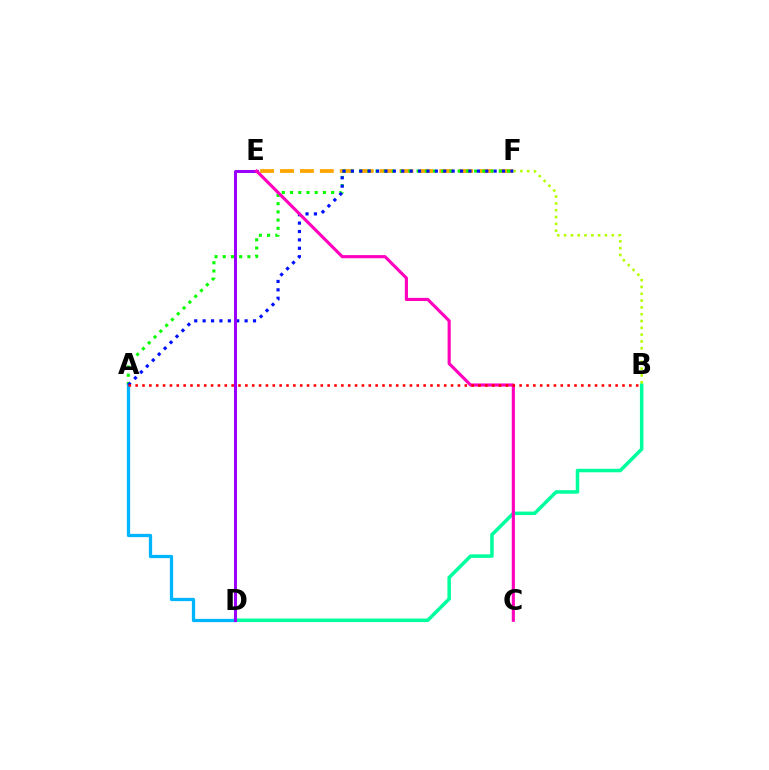{('E', 'F'): [{'color': '#ffa500', 'line_style': 'dashed', 'thickness': 2.71}], ('B', 'D'): [{'color': '#00ff9d', 'line_style': 'solid', 'thickness': 2.53}], ('A', 'F'): [{'color': '#08ff00', 'line_style': 'dotted', 'thickness': 2.23}, {'color': '#0010ff', 'line_style': 'dotted', 'thickness': 2.28}], ('B', 'F'): [{'color': '#b3ff00', 'line_style': 'dotted', 'thickness': 1.85}], ('A', 'D'): [{'color': '#00b5ff', 'line_style': 'solid', 'thickness': 2.34}], ('D', 'E'): [{'color': '#9b00ff', 'line_style': 'solid', 'thickness': 2.18}], ('C', 'E'): [{'color': '#ff00bd', 'line_style': 'solid', 'thickness': 2.25}], ('A', 'B'): [{'color': '#ff0000', 'line_style': 'dotted', 'thickness': 1.86}]}